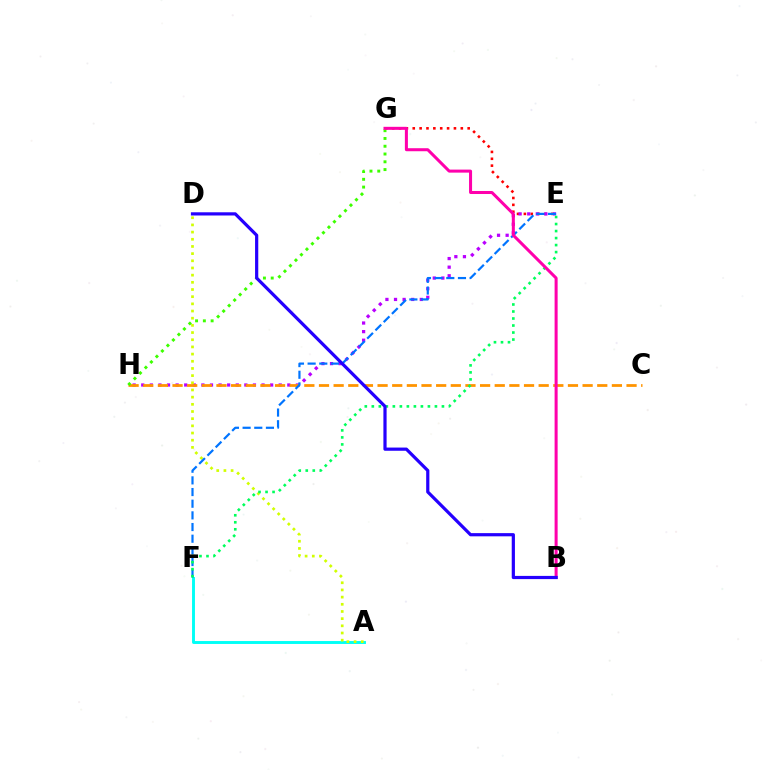{('E', 'G'): [{'color': '#ff0000', 'line_style': 'dotted', 'thickness': 1.87}], ('A', 'F'): [{'color': '#00fff6', 'line_style': 'solid', 'thickness': 2.1}], ('E', 'H'): [{'color': '#b900ff', 'line_style': 'dotted', 'thickness': 2.33}], ('A', 'D'): [{'color': '#d1ff00', 'line_style': 'dotted', 'thickness': 1.95}], ('C', 'H'): [{'color': '#ff9400', 'line_style': 'dashed', 'thickness': 1.99}], ('E', 'F'): [{'color': '#0074ff', 'line_style': 'dashed', 'thickness': 1.58}, {'color': '#00ff5c', 'line_style': 'dotted', 'thickness': 1.9}], ('G', 'H'): [{'color': '#3dff00', 'line_style': 'dotted', 'thickness': 2.11}], ('B', 'G'): [{'color': '#ff00ac', 'line_style': 'solid', 'thickness': 2.18}], ('B', 'D'): [{'color': '#2500ff', 'line_style': 'solid', 'thickness': 2.31}]}